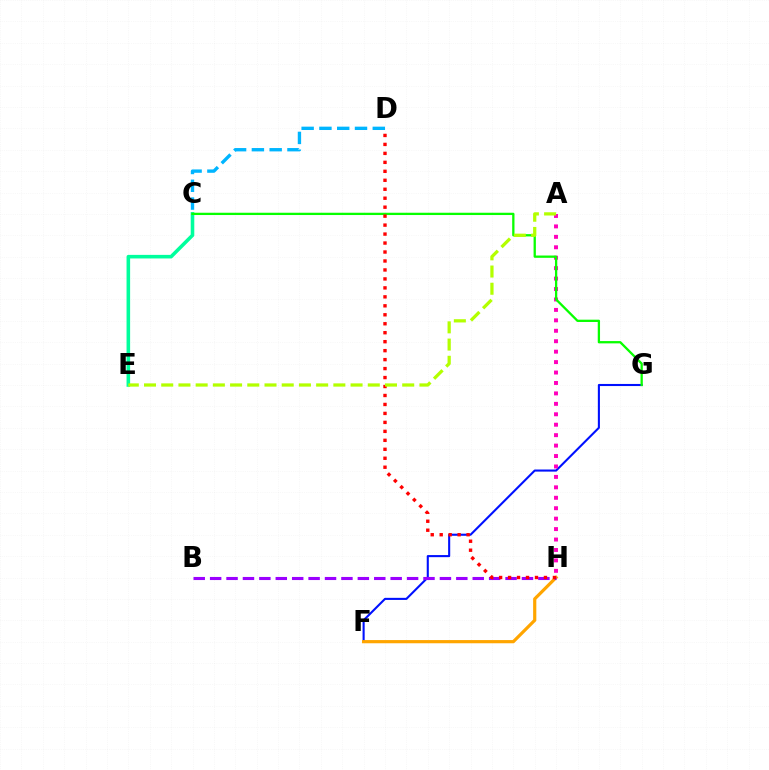{('C', 'E'): [{'color': '#00ff9d', 'line_style': 'solid', 'thickness': 2.58}], ('F', 'G'): [{'color': '#0010ff', 'line_style': 'solid', 'thickness': 1.51}], ('F', 'H'): [{'color': '#ffa500', 'line_style': 'solid', 'thickness': 2.3}], ('A', 'H'): [{'color': '#ff00bd', 'line_style': 'dotted', 'thickness': 2.84}], ('C', 'G'): [{'color': '#08ff00', 'line_style': 'solid', 'thickness': 1.65}], ('B', 'H'): [{'color': '#9b00ff', 'line_style': 'dashed', 'thickness': 2.23}], ('D', 'H'): [{'color': '#ff0000', 'line_style': 'dotted', 'thickness': 2.44}], ('A', 'E'): [{'color': '#b3ff00', 'line_style': 'dashed', 'thickness': 2.34}], ('C', 'D'): [{'color': '#00b5ff', 'line_style': 'dashed', 'thickness': 2.42}]}